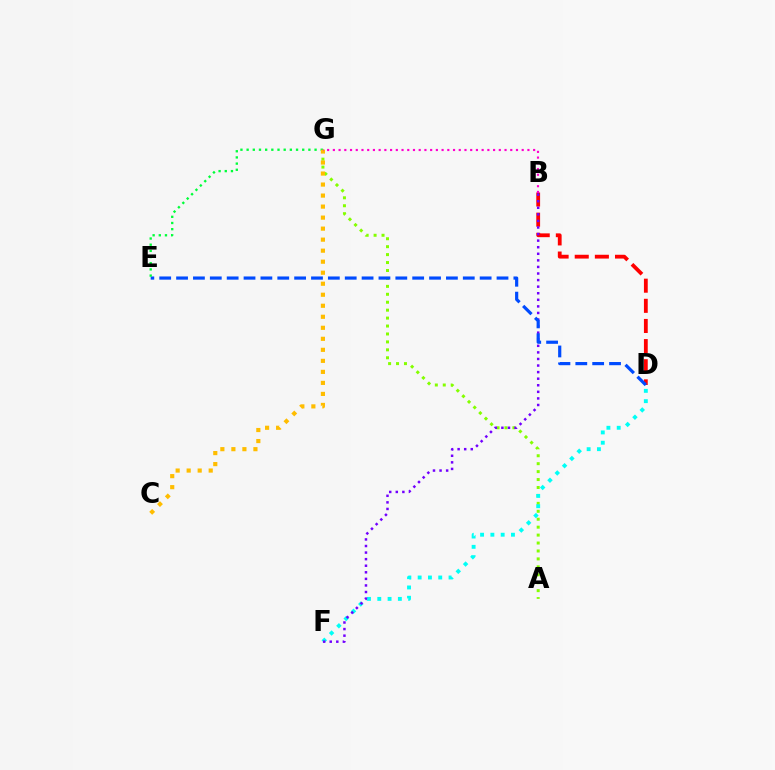{('B', 'D'): [{'color': '#ff0000', 'line_style': 'dashed', 'thickness': 2.74}], ('A', 'G'): [{'color': '#84ff00', 'line_style': 'dotted', 'thickness': 2.16}], ('D', 'F'): [{'color': '#00fff6', 'line_style': 'dotted', 'thickness': 2.8}], ('B', 'F'): [{'color': '#7200ff', 'line_style': 'dotted', 'thickness': 1.79}], ('D', 'E'): [{'color': '#004bff', 'line_style': 'dashed', 'thickness': 2.29}], ('E', 'G'): [{'color': '#00ff39', 'line_style': 'dotted', 'thickness': 1.68}], ('C', 'G'): [{'color': '#ffbd00', 'line_style': 'dotted', 'thickness': 2.99}], ('B', 'G'): [{'color': '#ff00cf', 'line_style': 'dotted', 'thickness': 1.55}]}